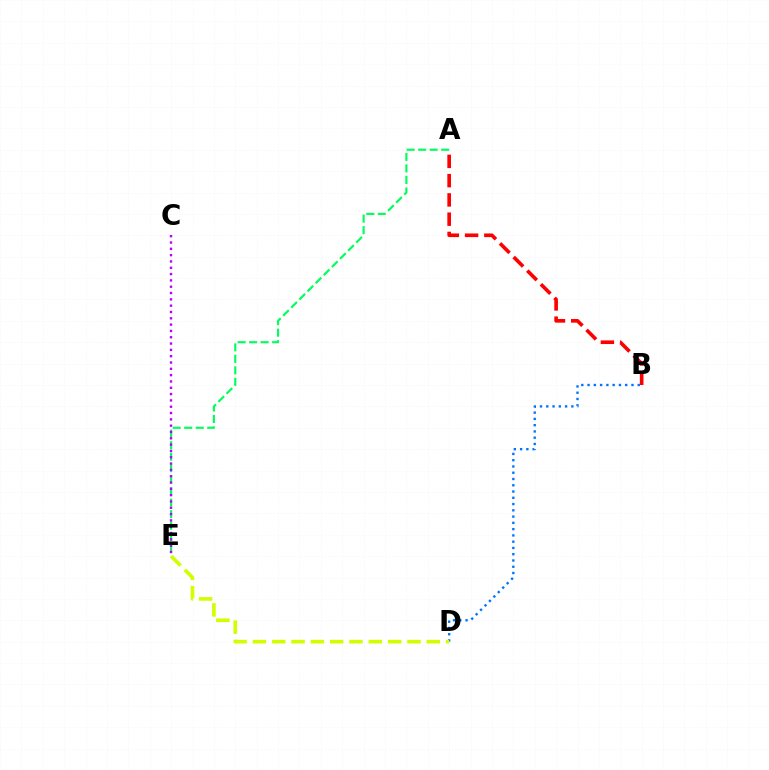{('A', 'E'): [{'color': '#00ff5c', 'line_style': 'dashed', 'thickness': 1.56}], ('B', 'D'): [{'color': '#0074ff', 'line_style': 'dotted', 'thickness': 1.7}], ('D', 'E'): [{'color': '#d1ff00', 'line_style': 'dashed', 'thickness': 2.62}], ('A', 'B'): [{'color': '#ff0000', 'line_style': 'dashed', 'thickness': 2.62}], ('C', 'E'): [{'color': '#b900ff', 'line_style': 'dotted', 'thickness': 1.72}]}